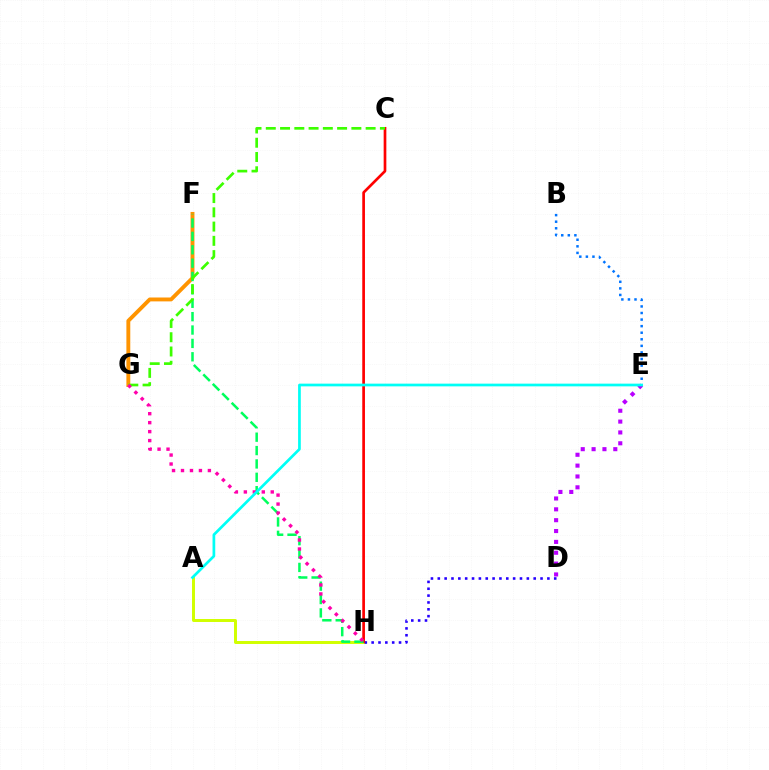{('B', 'E'): [{'color': '#0074ff', 'line_style': 'dotted', 'thickness': 1.79}], ('A', 'H'): [{'color': '#d1ff00', 'line_style': 'solid', 'thickness': 2.14}], ('D', 'H'): [{'color': '#2500ff', 'line_style': 'dotted', 'thickness': 1.86}], ('F', 'G'): [{'color': '#ff9400', 'line_style': 'solid', 'thickness': 2.8}], ('C', 'H'): [{'color': '#ff0000', 'line_style': 'solid', 'thickness': 1.94}], ('D', 'E'): [{'color': '#b900ff', 'line_style': 'dotted', 'thickness': 2.95}], ('F', 'H'): [{'color': '#00ff5c', 'line_style': 'dashed', 'thickness': 1.82}], ('C', 'G'): [{'color': '#3dff00', 'line_style': 'dashed', 'thickness': 1.94}], ('G', 'H'): [{'color': '#ff00ac', 'line_style': 'dotted', 'thickness': 2.44}], ('A', 'E'): [{'color': '#00fff6', 'line_style': 'solid', 'thickness': 1.95}]}